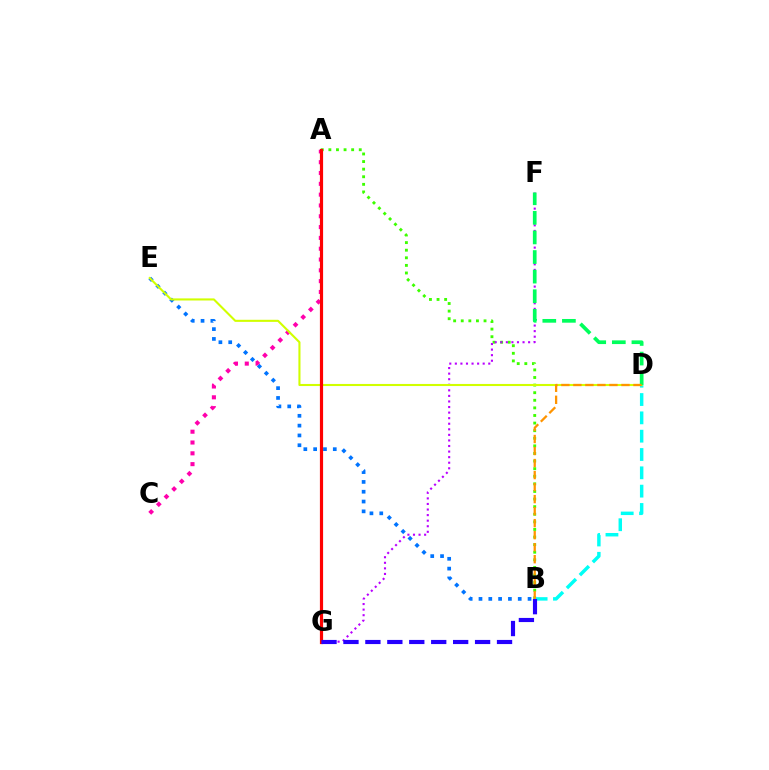{('A', 'B'): [{'color': '#3dff00', 'line_style': 'dotted', 'thickness': 2.06}], ('B', 'D'): [{'color': '#00fff6', 'line_style': 'dashed', 'thickness': 2.49}, {'color': '#ff9400', 'line_style': 'dashed', 'thickness': 1.63}], ('F', 'G'): [{'color': '#b900ff', 'line_style': 'dotted', 'thickness': 1.51}], ('B', 'E'): [{'color': '#0074ff', 'line_style': 'dotted', 'thickness': 2.67}], ('A', 'C'): [{'color': '#ff00ac', 'line_style': 'dotted', 'thickness': 2.94}], ('D', 'E'): [{'color': '#d1ff00', 'line_style': 'solid', 'thickness': 1.51}], ('D', 'F'): [{'color': '#00ff5c', 'line_style': 'dashed', 'thickness': 2.66}], ('A', 'G'): [{'color': '#ff0000', 'line_style': 'solid', 'thickness': 2.29}], ('B', 'G'): [{'color': '#2500ff', 'line_style': 'dashed', 'thickness': 2.98}]}